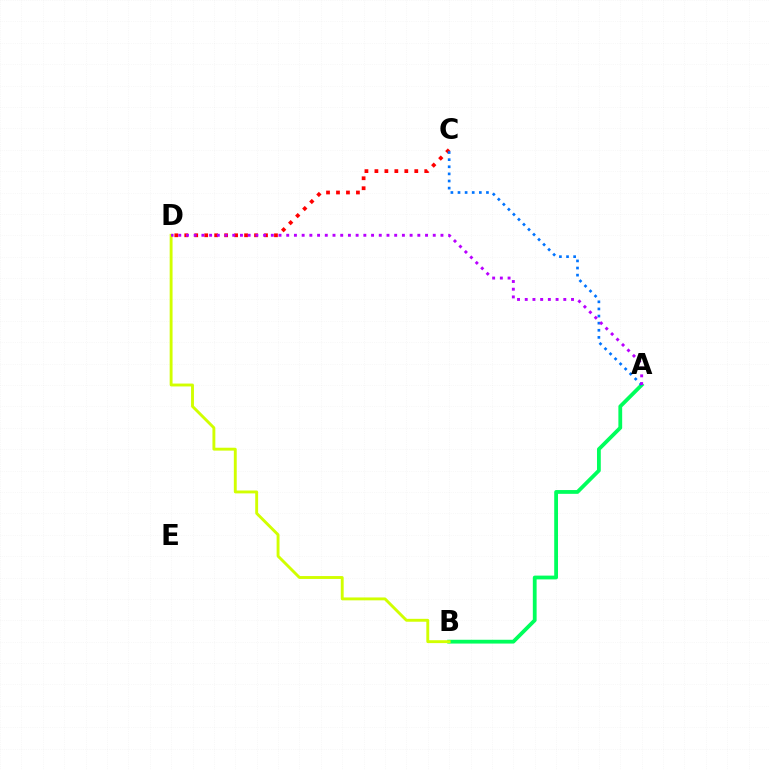{('A', 'B'): [{'color': '#00ff5c', 'line_style': 'solid', 'thickness': 2.73}], ('B', 'D'): [{'color': '#d1ff00', 'line_style': 'solid', 'thickness': 2.08}], ('C', 'D'): [{'color': '#ff0000', 'line_style': 'dotted', 'thickness': 2.71}], ('A', 'C'): [{'color': '#0074ff', 'line_style': 'dotted', 'thickness': 1.93}], ('A', 'D'): [{'color': '#b900ff', 'line_style': 'dotted', 'thickness': 2.1}]}